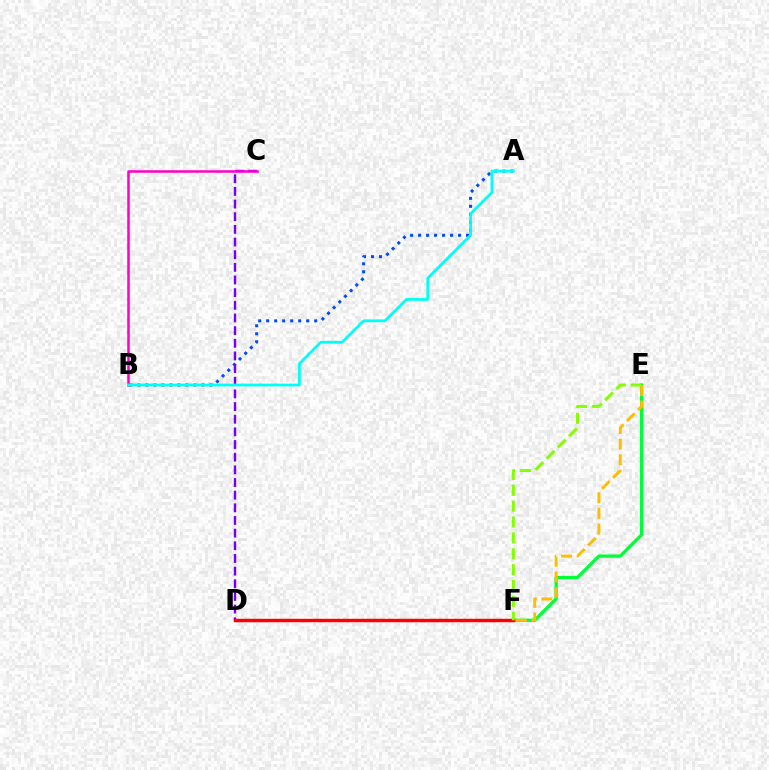{('E', 'F'): [{'color': '#00ff39', 'line_style': 'solid', 'thickness': 2.39}, {'color': '#84ff00', 'line_style': 'dashed', 'thickness': 2.16}, {'color': '#ffbd00', 'line_style': 'dashed', 'thickness': 2.12}], ('A', 'B'): [{'color': '#004bff', 'line_style': 'dotted', 'thickness': 2.17}, {'color': '#00fff6', 'line_style': 'solid', 'thickness': 1.99}], ('C', 'D'): [{'color': '#7200ff', 'line_style': 'dashed', 'thickness': 1.72}], ('B', 'C'): [{'color': '#ff00cf', 'line_style': 'solid', 'thickness': 1.82}], ('D', 'F'): [{'color': '#ff0000', 'line_style': 'solid', 'thickness': 2.48}]}